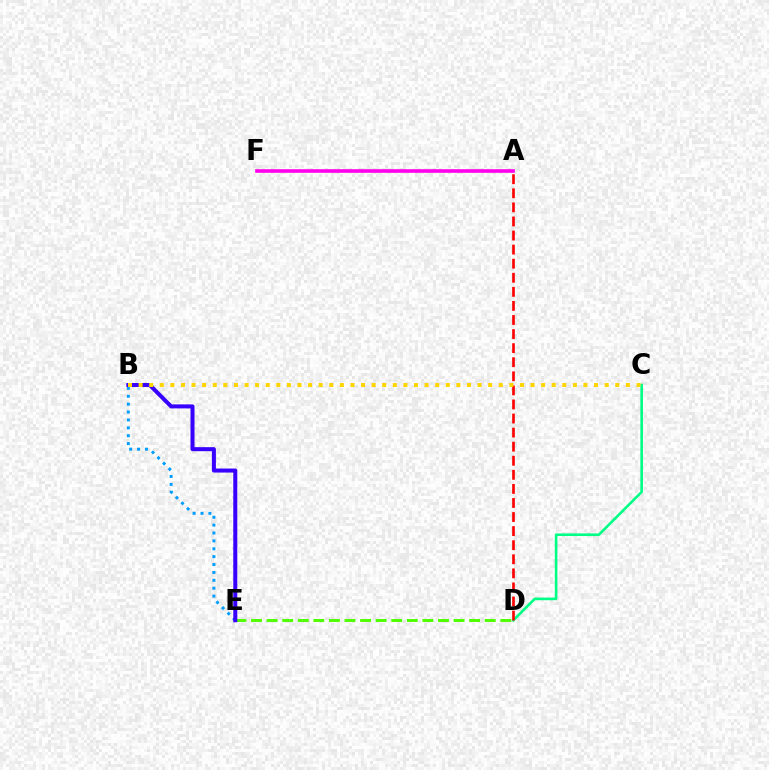{('A', 'F'): [{'color': '#ff00ed', 'line_style': 'solid', 'thickness': 2.6}], ('D', 'E'): [{'color': '#4fff00', 'line_style': 'dashed', 'thickness': 2.12}], ('C', 'D'): [{'color': '#00ff86', 'line_style': 'solid', 'thickness': 1.89}], ('A', 'D'): [{'color': '#ff0000', 'line_style': 'dashed', 'thickness': 1.91}], ('B', 'E'): [{'color': '#009eff', 'line_style': 'dotted', 'thickness': 2.14}, {'color': '#3700ff', 'line_style': 'solid', 'thickness': 2.89}], ('B', 'C'): [{'color': '#ffd500', 'line_style': 'dotted', 'thickness': 2.88}]}